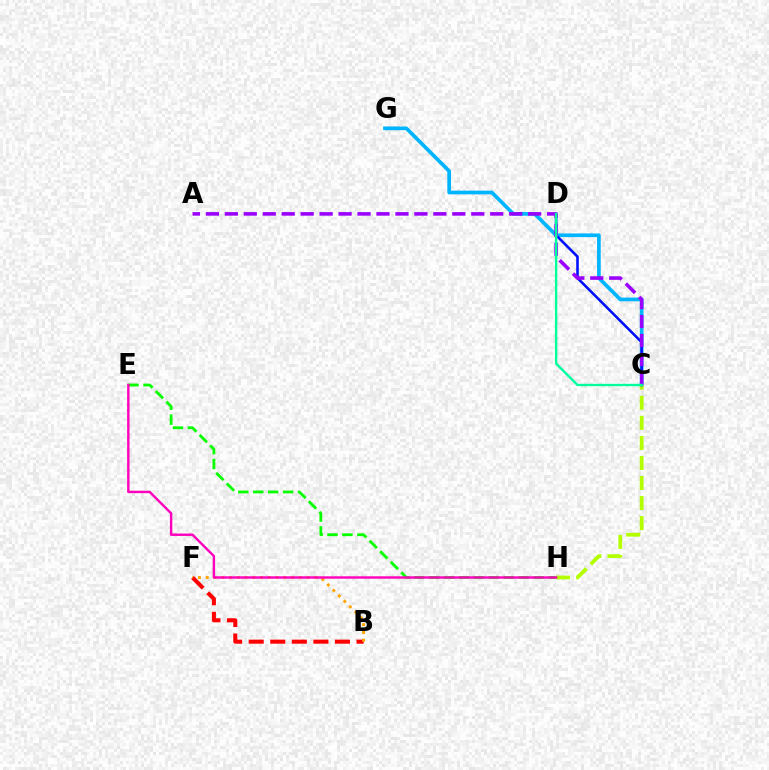{('C', 'G'): [{'color': '#00b5ff', 'line_style': 'solid', 'thickness': 2.67}], ('B', 'F'): [{'color': '#ff0000', 'line_style': 'dashed', 'thickness': 2.93}, {'color': '#ffa500', 'line_style': 'dotted', 'thickness': 2.11}], ('C', 'H'): [{'color': '#b3ff00', 'line_style': 'dashed', 'thickness': 2.73}], ('C', 'D'): [{'color': '#0010ff', 'line_style': 'solid', 'thickness': 1.86}, {'color': '#00ff9d', 'line_style': 'solid', 'thickness': 1.71}], ('A', 'C'): [{'color': '#9b00ff', 'line_style': 'dashed', 'thickness': 2.58}], ('E', 'H'): [{'color': '#08ff00', 'line_style': 'dashed', 'thickness': 2.03}, {'color': '#ff00bd', 'line_style': 'solid', 'thickness': 1.74}]}